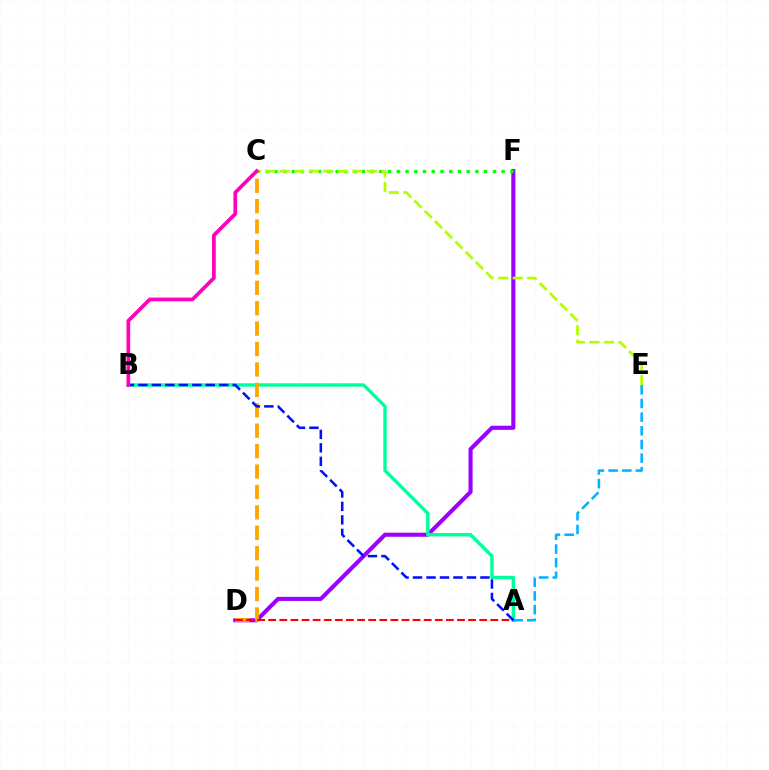{('D', 'F'): [{'color': '#9b00ff', 'line_style': 'solid', 'thickness': 2.94}], ('A', 'B'): [{'color': '#00ff9d', 'line_style': 'solid', 'thickness': 2.44}, {'color': '#0010ff', 'line_style': 'dashed', 'thickness': 1.83}], ('C', 'F'): [{'color': '#08ff00', 'line_style': 'dotted', 'thickness': 2.37}], ('C', 'D'): [{'color': '#ffa500', 'line_style': 'dashed', 'thickness': 2.77}], ('A', 'E'): [{'color': '#00b5ff', 'line_style': 'dashed', 'thickness': 1.86}], ('C', 'E'): [{'color': '#b3ff00', 'line_style': 'dashed', 'thickness': 1.97}], ('A', 'D'): [{'color': '#ff0000', 'line_style': 'dashed', 'thickness': 1.51}], ('B', 'C'): [{'color': '#ff00bd', 'line_style': 'solid', 'thickness': 2.66}]}